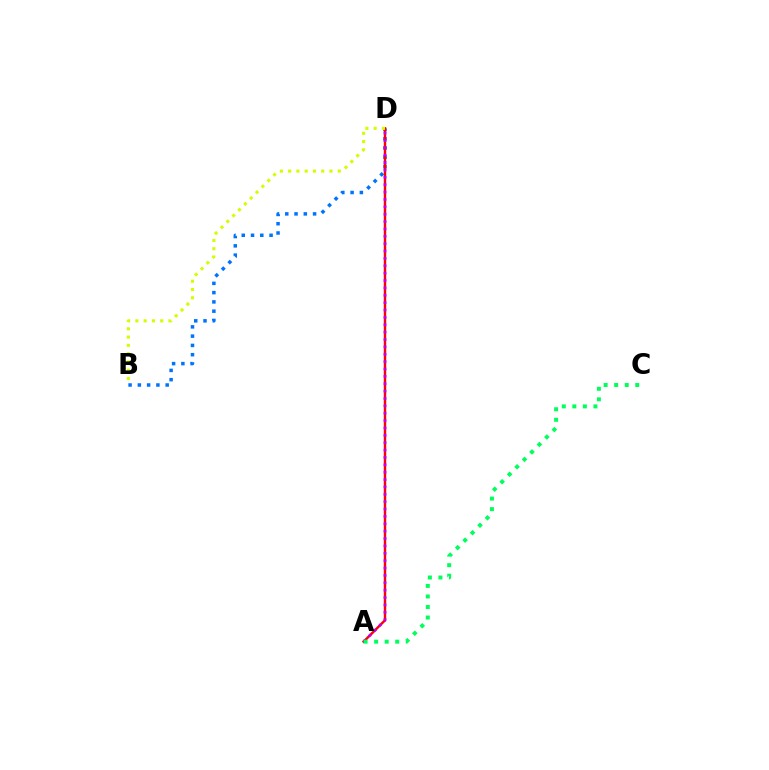{('B', 'D'): [{'color': '#0074ff', 'line_style': 'dotted', 'thickness': 2.52}, {'color': '#d1ff00', 'line_style': 'dotted', 'thickness': 2.25}], ('A', 'D'): [{'color': '#ff0000', 'line_style': 'solid', 'thickness': 1.75}, {'color': '#b900ff', 'line_style': 'dotted', 'thickness': 2.0}], ('A', 'C'): [{'color': '#00ff5c', 'line_style': 'dotted', 'thickness': 2.86}]}